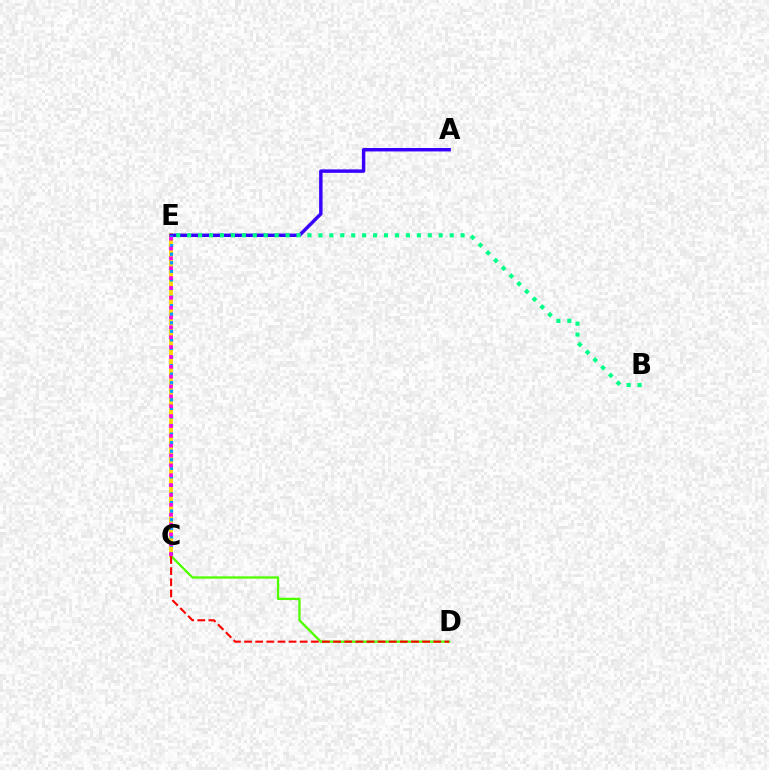{('C', 'E'): [{'color': '#ffd500', 'line_style': 'solid', 'thickness': 2.75}, {'color': '#009eff', 'line_style': 'dotted', 'thickness': 2.33}, {'color': '#ff00ed', 'line_style': 'dotted', 'thickness': 2.68}], ('A', 'E'): [{'color': '#3700ff', 'line_style': 'solid', 'thickness': 2.47}], ('C', 'D'): [{'color': '#4fff00', 'line_style': 'solid', 'thickness': 1.66}, {'color': '#ff0000', 'line_style': 'dashed', 'thickness': 1.51}], ('B', 'E'): [{'color': '#00ff86', 'line_style': 'dotted', 'thickness': 2.97}]}